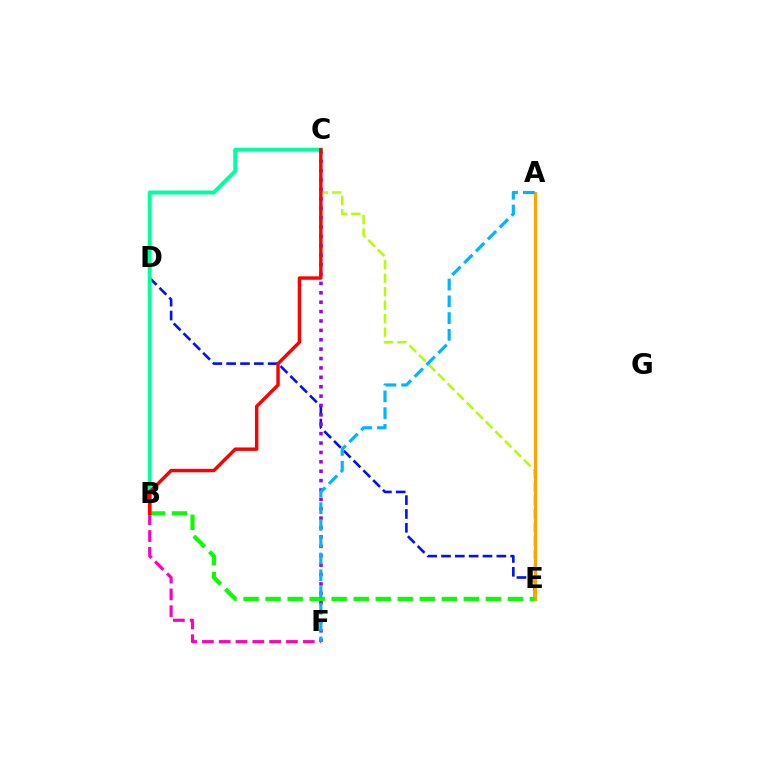{('D', 'E'): [{'color': '#0010ff', 'line_style': 'dashed', 'thickness': 1.88}], ('C', 'E'): [{'color': '#b3ff00', 'line_style': 'dashed', 'thickness': 1.83}], ('C', 'F'): [{'color': '#9b00ff', 'line_style': 'dotted', 'thickness': 2.55}], ('B', 'F'): [{'color': '#ff00bd', 'line_style': 'dashed', 'thickness': 2.28}], ('B', 'C'): [{'color': '#00ff9d', 'line_style': 'solid', 'thickness': 2.85}, {'color': '#ff0000', 'line_style': 'solid', 'thickness': 2.47}], ('A', 'E'): [{'color': '#ffa500', 'line_style': 'solid', 'thickness': 2.28}], ('B', 'E'): [{'color': '#08ff00', 'line_style': 'dashed', 'thickness': 2.99}], ('A', 'F'): [{'color': '#00b5ff', 'line_style': 'dashed', 'thickness': 2.28}]}